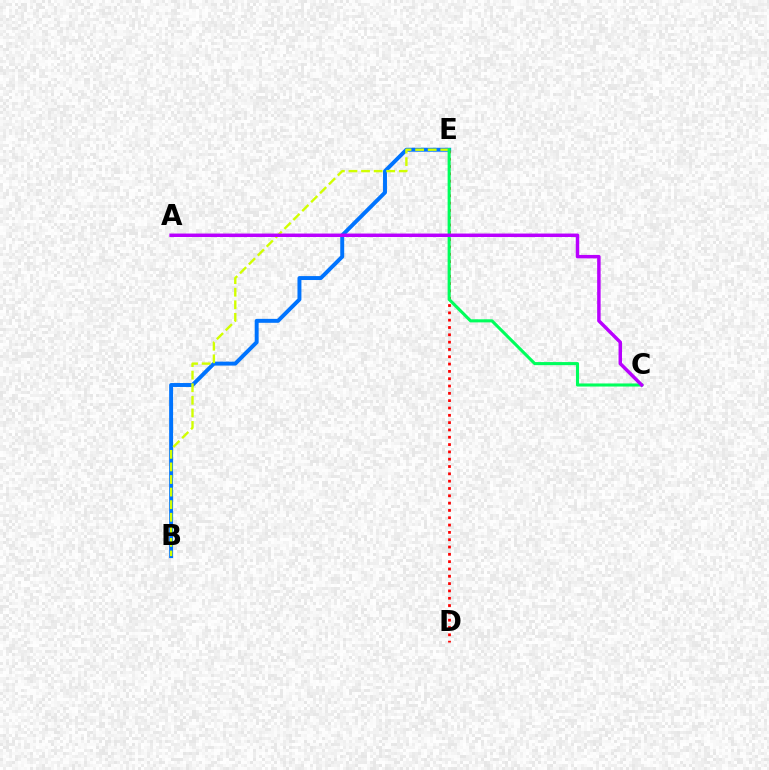{('B', 'E'): [{'color': '#0074ff', 'line_style': 'solid', 'thickness': 2.84}, {'color': '#d1ff00', 'line_style': 'dashed', 'thickness': 1.71}], ('D', 'E'): [{'color': '#ff0000', 'line_style': 'dotted', 'thickness': 1.99}], ('C', 'E'): [{'color': '#00ff5c', 'line_style': 'solid', 'thickness': 2.22}], ('A', 'C'): [{'color': '#b900ff', 'line_style': 'solid', 'thickness': 2.5}]}